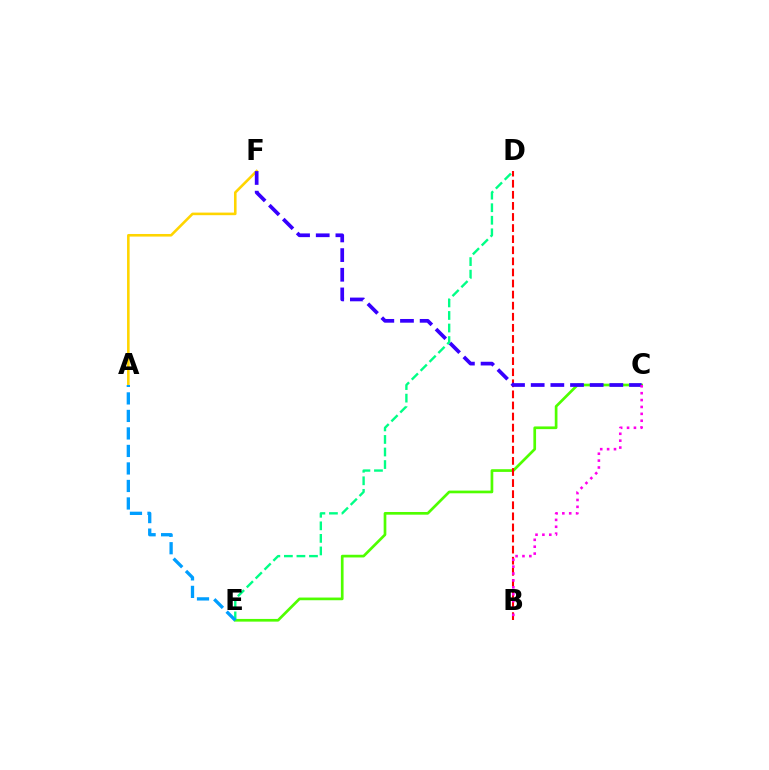{('C', 'E'): [{'color': '#4fff00', 'line_style': 'solid', 'thickness': 1.94}], ('A', 'F'): [{'color': '#ffd500', 'line_style': 'solid', 'thickness': 1.87}], ('B', 'D'): [{'color': '#ff0000', 'line_style': 'dashed', 'thickness': 1.51}], ('C', 'F'): [{'color': '#3700ff', 'line_style': 'dashed', 'thickness': 2.67}], ('B', 'C'): [{'color': '#ff00ed', 'line_style': 'dotted', 'thickness': 1.87}], ('D', 'E'): [{'color': '#00ff86', 'line_style': 'dashed', 'thickness': 1.7}], ('A', 'E'): [{'color': '#009eff', 'line_style': 'dashed', 'thickness': 2.38}]}